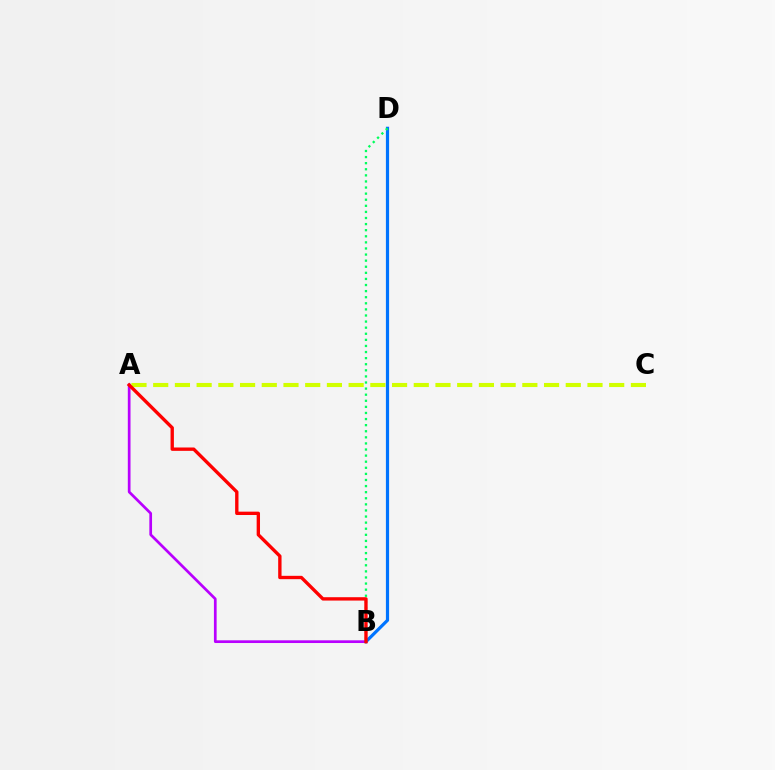{('A', 'B'): [{'color': '#b900ff', 'line_style': 'solid', 'thickness': 1.95}, {'color': '#ff0000', 'line_style': 'solid', 'thickness': 2.41}], ('A', 'C'): [{'color': '#d1ff00', 'line_style': 'dashed', 'thickness': 2.95}], ('B', 'D'): [{'color': '#0074ff', 'line_style': 'solid', 'thickness': 2.3}, {'color': '#00ff5c', 'line_style': 'dotted', 'thickness': 1.66}]}